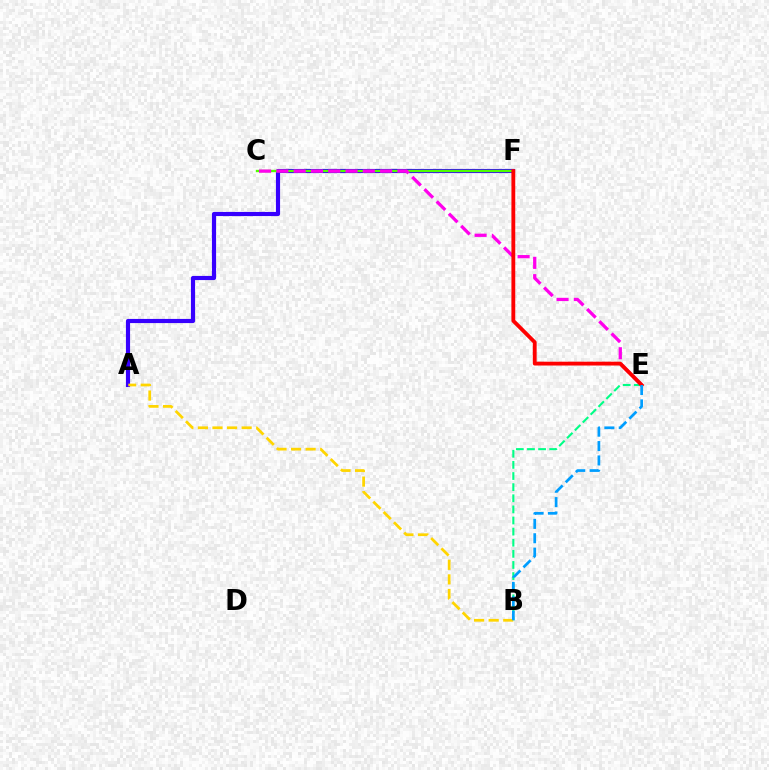{('A', 'F'): [{'color': '#3700ff', 'line_style': 'solid', 'thickness': 2.99}], ('C', 'F'): [{'color': '#4fff00', 'line_style': 'solid', 'thickness': 1.7}], ('B', 'E'): [{'color': '#00ff86', 'line_style': 'dashed', 'thickness': 1.51}, {'color': '#009eff', 'line_style': 'dashed', 'thickness': 1.95}], ('C', 'E'): [{'color': '#ff00ed', 'line_style': 'dashed', 'thickness': 2.35}], ('E', 'F'): [{'color': '#ff0000', 'line_style': 'solid', 'thickness': 2.76}], ('A', 'B'): [{'color': '#ffd500', 'line_style': 'dashed', 'thickness': 1.98}]}